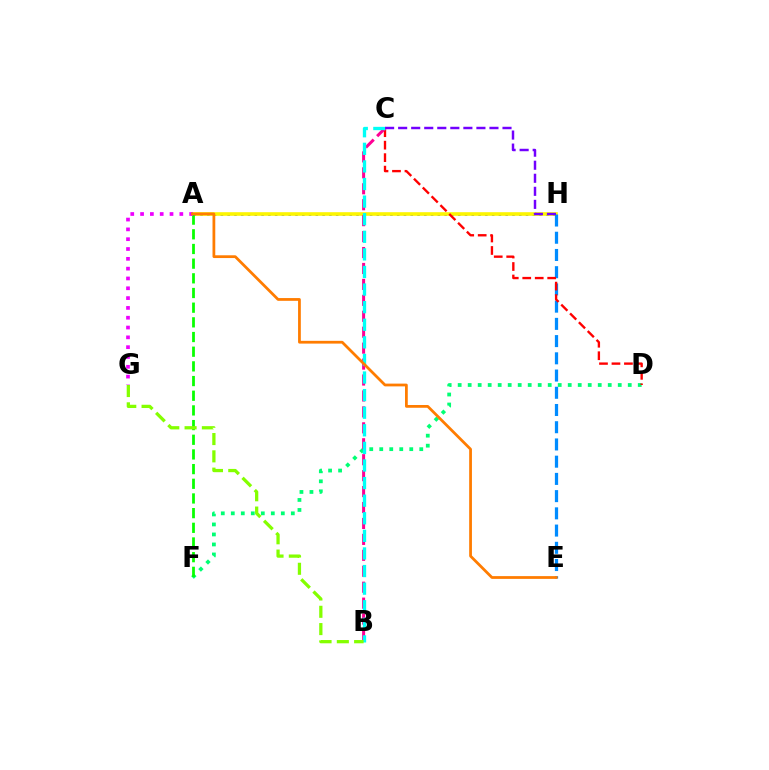{('D', 'F'): [{'color': '#00ff74', 'line_style': 'dotted', 'thickness': 2.72}], ('A', 'H'): [{'color': '#0010ff', 'line_style': 'dotted', 'thickness': 1.84}, {'color': '#fcf500', 'line_style': 'solid', 'thickness': 2.59}], ('E', 'H'): [{'color': '#008cff', 'line_style': 'dashed', 'thickness': 2.34}], ('A', 'F'): [{'color': '#08ff00', 'line_style': 'dashed', 'thickness': 1.99}], ('A', 'G'): [{'color': '#ee00ff', 'line_style': 'dotted', 'thickness': 2.67}], ('C', 'D'): [{'color': '#ff0000', 'line_style': 'dashed', 'thickness': 1.69}], ('B', 'C'): [{'color': '#ff0094', 'line_style': 'dashed', 'thickness': 2.16}, {'color': '#00fff6', 'line_style': 'dashed', 'thickness': 2.39}], ('C', 'H'): [{'color': '#7200ff', 'line_style': 'dashed', 'thickness': 1.77}], ('B', 'G'): [{'color': '#84ff00', 'line_style': 'dashed', 'thickness': 2.35}], ('A', 'E'): [{'color': '#ff7c00', 'line_style': 'solid', 'thickness': 1.99}]}